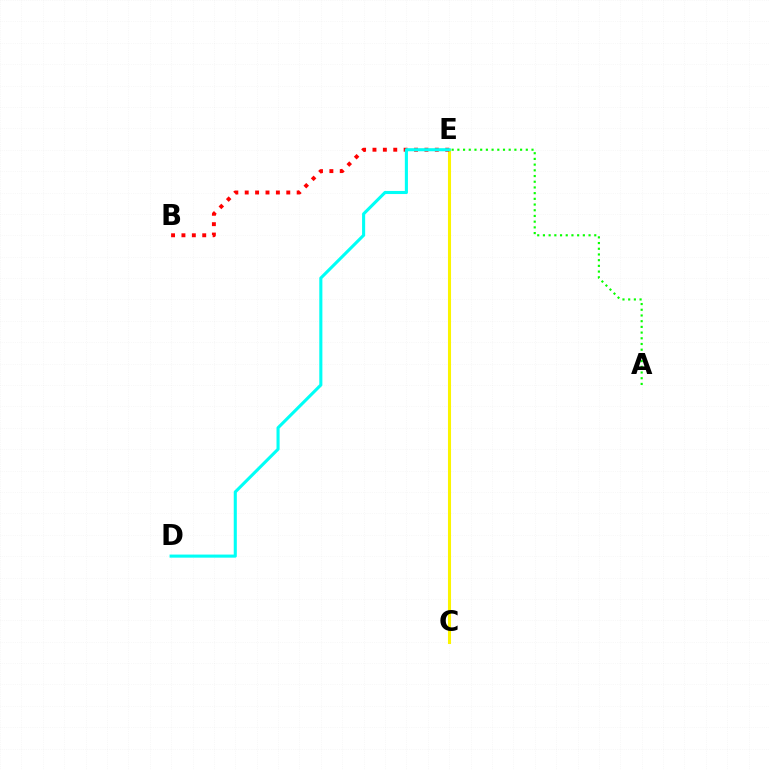{('C', 'E'): [{'color': '#ee00ff', 'line_style': 'solid', 'thickness': 1.87}, {'color': '#0010ff', 'line_style': 'dotted', 'thickness': 2.14}, {'color': '#fcf500', 'line_style': 'solid', 'thickness': 2.21}], ('A', 'E'): [{'color': '#08ff00', 'line_style': 'dotted', 'thickness': 1.55}], ('B', 'E'): [{'color': '#ff0000', 'line_style': 'dotted', 'thickness': 2.82}], ('D', 'E'): [{'color': '#00fff6', 'line_style': 'solid', 'thickness': 2.22}]}